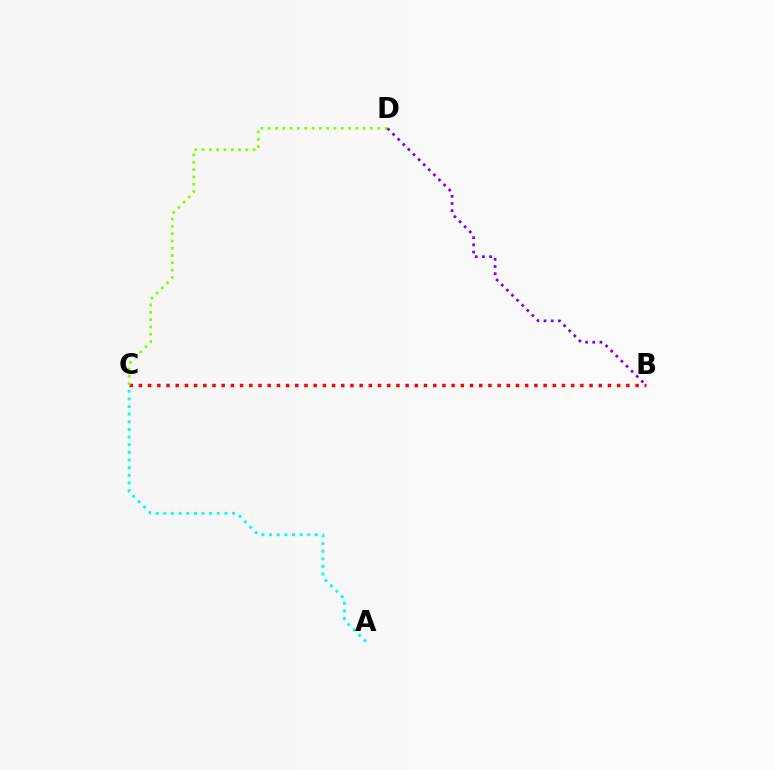{('A', 'C'): [{'color': '#00fff6', 'line_style': 'dotted', 'thickness': 2.08}], ('B', 'C'): [{'color': '#ff0000', 'line_style': 'dotted', 'thickness': 2.5}], ('C', 'D'): [{'color': '#84ff00', 'line_style': 'dotted', 'thickness': 1.98}], ('B', 'D'): [{'color': '#7200ff', 'line_style': 'dotted', 'thickness': 1.95}]}